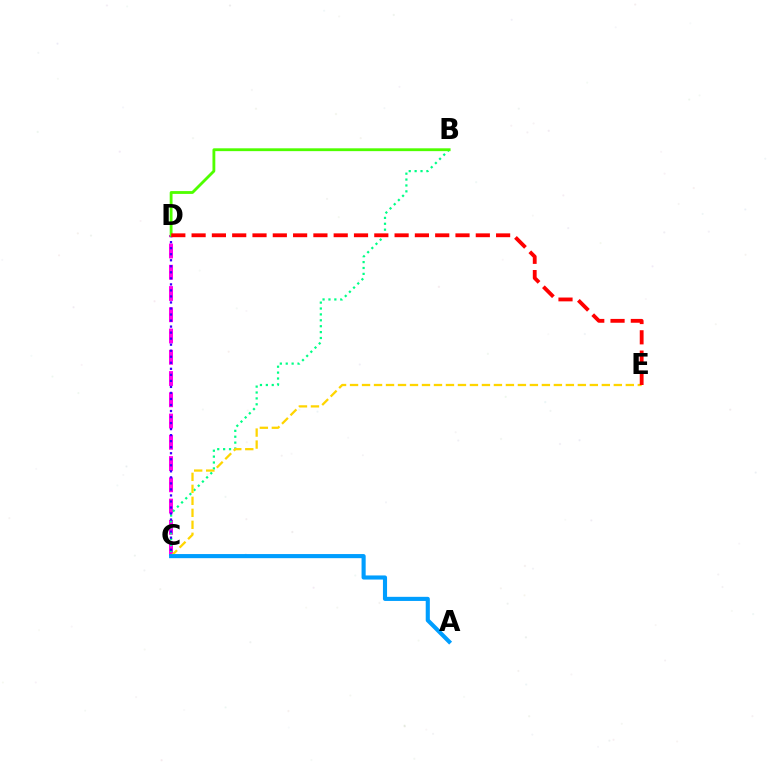{('C', 'D'): [{'color': '#ff00ed', 'line_style': 'dashed', 'thickness': 2.89}, {'color': '#3700ff', 'line_style': 'dotted', 'thickness': 1.64}], ('B', 'C'): [{'color': '#00ff86', 'line_style': 'dotted', 'thickness': 1.6}], ('C', 'E'): [{'color': '#ffd500', 'line_style': 'dashed', 'thickness': 1.63}], ('A', 'C'): [{'color': '#009eff', 'line_style': 'solid', 'thickness': 2.96}], ('B', 'D'): [{'color': '#4fff00', 'line_style': 'solid', 'thickness': 2.04}], ('D', 'E'): [{'color': '#ff0000', 'line_style': 'dashed', 'thickness': 2.76}]}